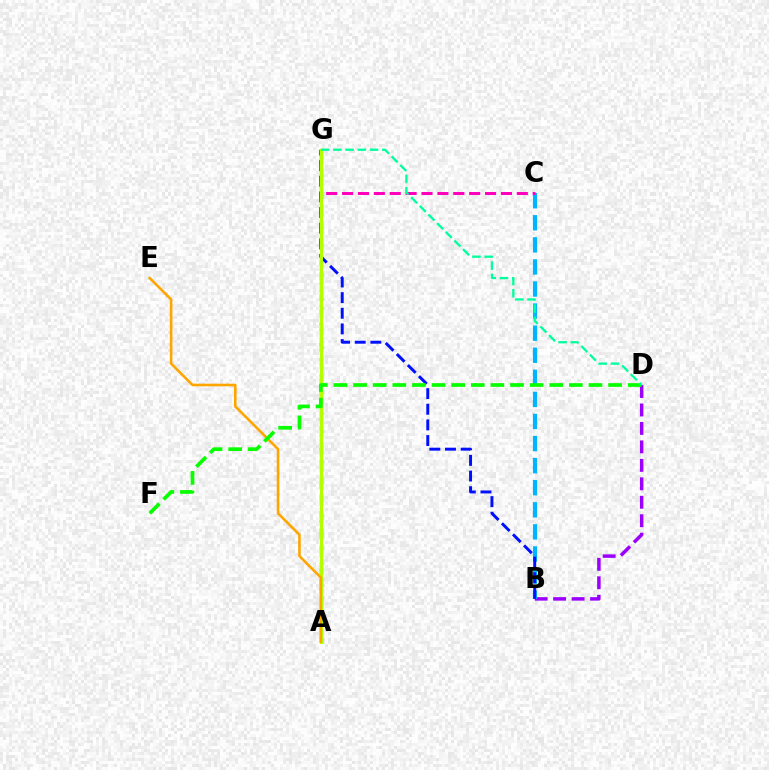{('A', 'G'): [{'color': '#ff0000', 'line_style': 'dashed', 'thickness': 2.32}, {'color': '#b3ff00', 'line_style': 'solid', 'thickness': 2.24}], ('B', 'D'): [{'color': '#9b00ff', 'line_style': 'dashed', 'thickness': 2.51}], ('B', 'C'): [{'color': '#00b5ff', 'line_style': 'dashed', 'thickness': 3.0}], ('B', 'G'): [{'color': '#0010ff', 'line_style': 'dashed', 'thickness': 2.13}], ('C', 'G'): [{'color': '#ff00bd', 'line_style': 'dashed', 'thickness': 2.16}], ('A', 'E'): [{'color': '#ffa500', 'line_style': 'solid', 'thickness': 1.87}], ('D', 'F'): [{'color': '#08ff00', 'line_style': 'dashed', 'thickness': 2.66}], ('D', 'G'): [{'color': '#00ff9d', 'line_style': 'dashed', 'thickness': 1.66}]}